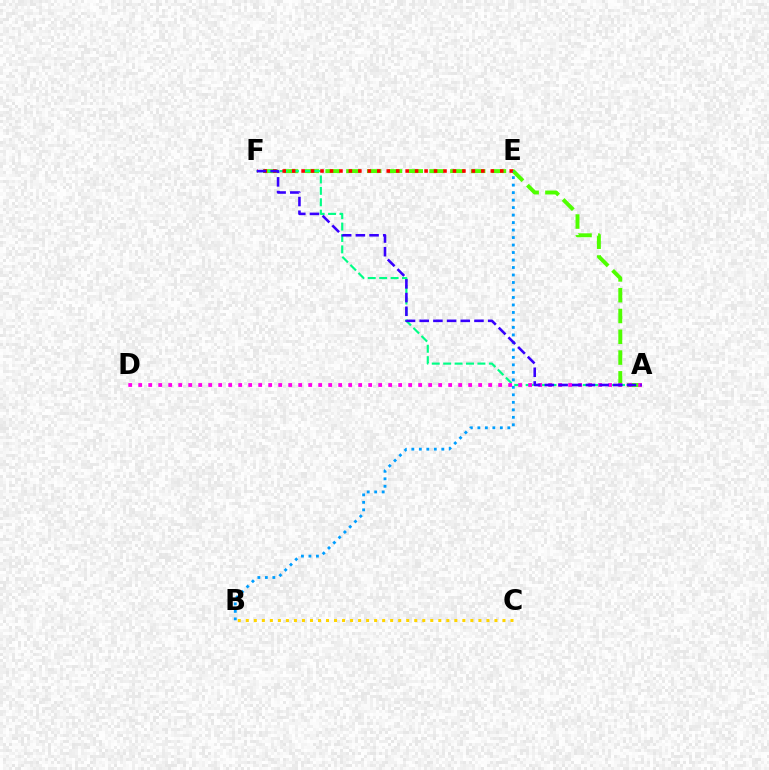{('B', 'C'): [{'color': '#ffd500', 'line_style': 'dotted', 'thickness': 2.18}], ('A', 'F'): [{'color': '#4fff00', 'line_style': 'dashed', 'thickness': 2.82}, {'color': '#00ff86', 'line_style': 'dashed', 'thickness': 1.55}, {'color': '#3700ff', 'line_style': 'dashed', 'thickness': 1.86}], ('E', 'F'): [{'color': '#ff0000', 'line_style': 'dotted', 'thickness': 2.57}], ('B', 'E'): [{'color': '#009eff', 'line_style': 'dotted', 'thickness': 2.03}], ('A', 'D'): [{'color': '#ff00ed', 'line_style': 'dotted', 'thickness': 2.72}]}